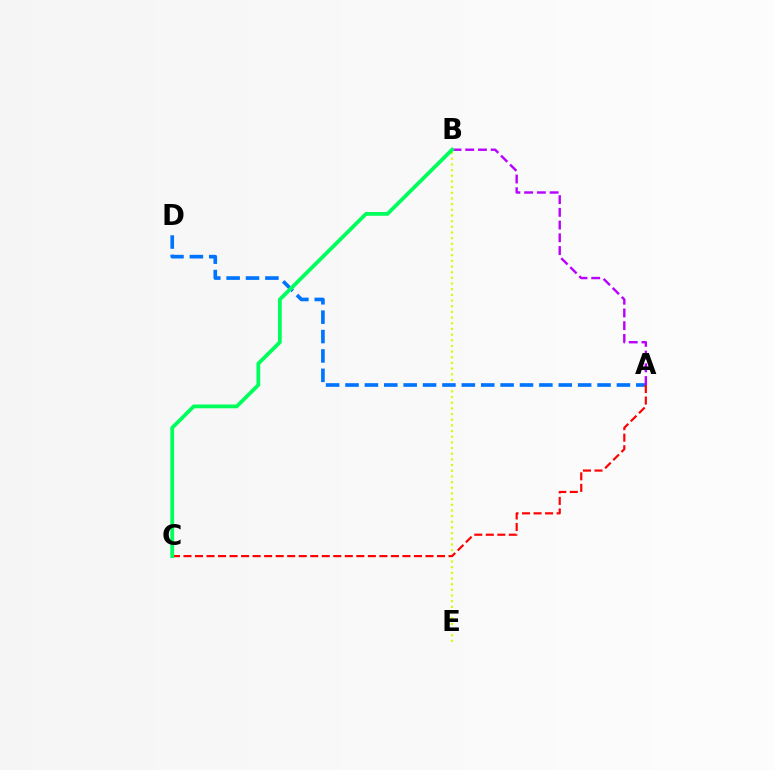{('B', 'E'): [{'color': '#d1ff00', 'line_style': 'dotted', 'thickness': 1.54}], ('A', 'D'): [{'color': '#0074ff', 'line_style': 'dashed', 'thickness': 2.63}], ('A', 'B'): [{'color': '#b900ff', 'line_style': 'dashed', 'thickness': 1.73}], ('A', 'C'): [{'color': '#ff0000', 'line_style': 'dashed', 'thickness': 1.57}], ('B', 'C'): [{'color': '#00ff5c', 'line_style': 'solid', 'thickness': 2.72}]}